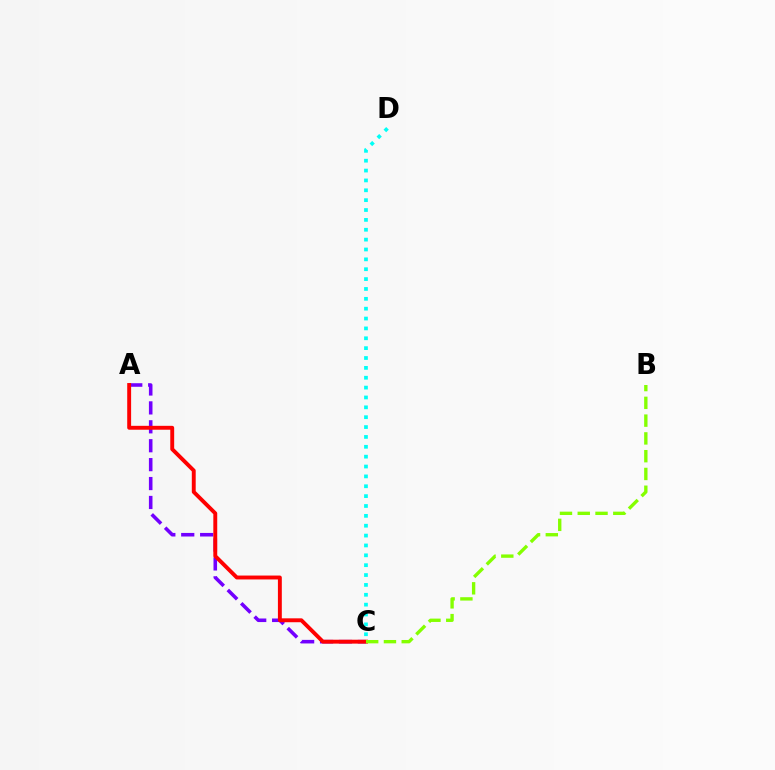{('A', 'C'): [{'color': '#7200ff', 'line_style': 'dashed', 'thickness': 2.57}, {'color': '#ff0000', 'line_style': 'solid', 'thickness': 2.81}], ('B', 'C'): [{'color': '#84ff00', 'line_style': 'dashed', 'thickness': 2.41}], ('C', 'D'): [{'color': '#00fff6', 'line_style': 'dotted', 'thickness': 2.68}]}